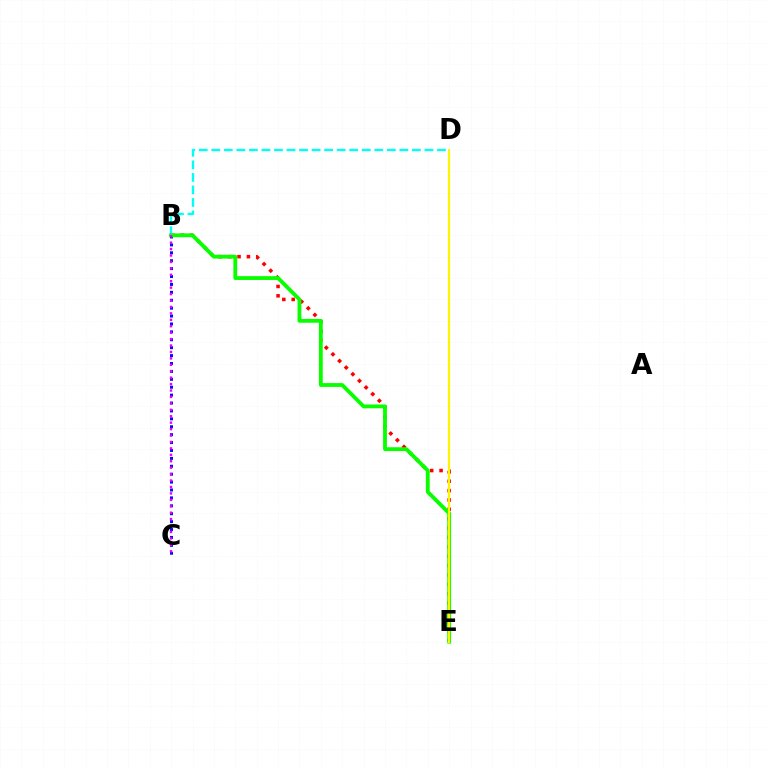{('B', 'C'): [{'color': '#0010ff', 'line_style': 'dotted', 'thickness': 2.15}, {'color': '#ee00ff', 'line_style': 'dotted', 'thickness': 1.75}], ('B', 'E'): [{'color': '#ff0000', 'line_style': 'dotted', 'thickness': 2.55}, {'color': '#08ff00', 'line_style': 'solid', 'thickness': 2.75}], ('B', 'D'): [{'color': '#00fff6', 'line_style': 'dashed', 'thickness': 1.7}], ('D', 'E'): [{'color': '#fcf500', 'line_style': 'solid', 'thickness': 1.58}]}